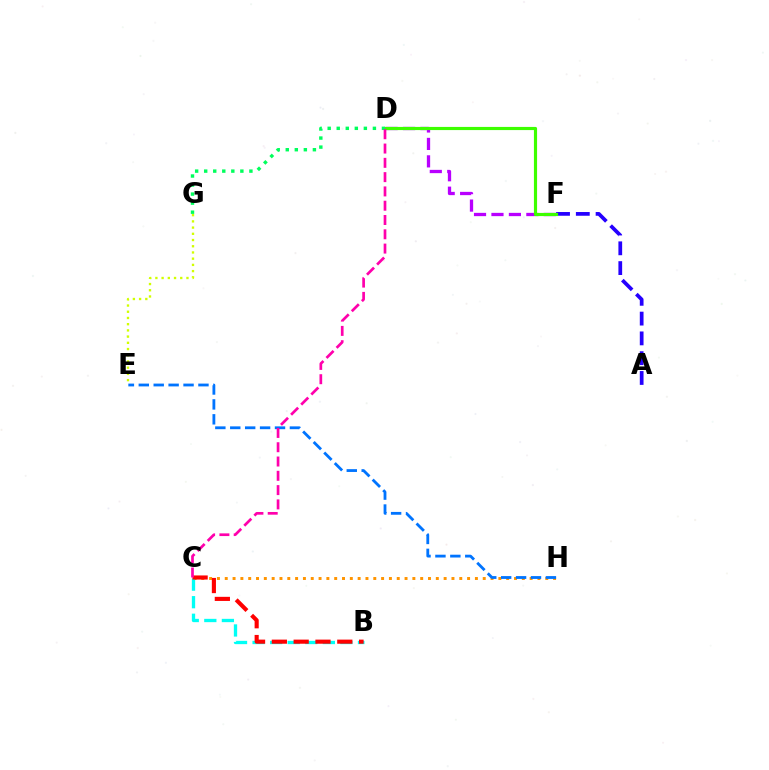{('E', 'G'): [{'color': '#d1ff00', 'line_style': 'dotted', 'thickness': 1.69}], ('D', 'F'): [{'color': '#b900ff', 'line_style': 'dashed', 'thickness': 2.37}, {'color': '#3dff00', 'line_style': 'solid', 'thickness': 2.28}], ('C', 'H'): [{'color': '#ff9400', 'line_style': 'dotted', 'thickness': 2.12}], ('E', 'H'): [{'color': '#0074ff', 'line_style': 'dashed', 'thickness': 2.03}], ('A', 'F'): [{'color': '#2500ff', 'line_style': 'dashed', 'thickness': 2.69}], ('B', 'C'): [{'color': '#00fff6', 'line_style': 'dashed', 'thickness': 2.39}, {'color': '#ff0000', 'line_style': 'dashed', 'thickness': 2.96}], ('D', 'G'): [{'color': '#00ff5c', 'line_style': 'dotted', 'thickness': 2.46}], ('C', 'D'): [{'color': '#ff00ac', 'line_style': 'dashed', 'thickness': 1.94}]}